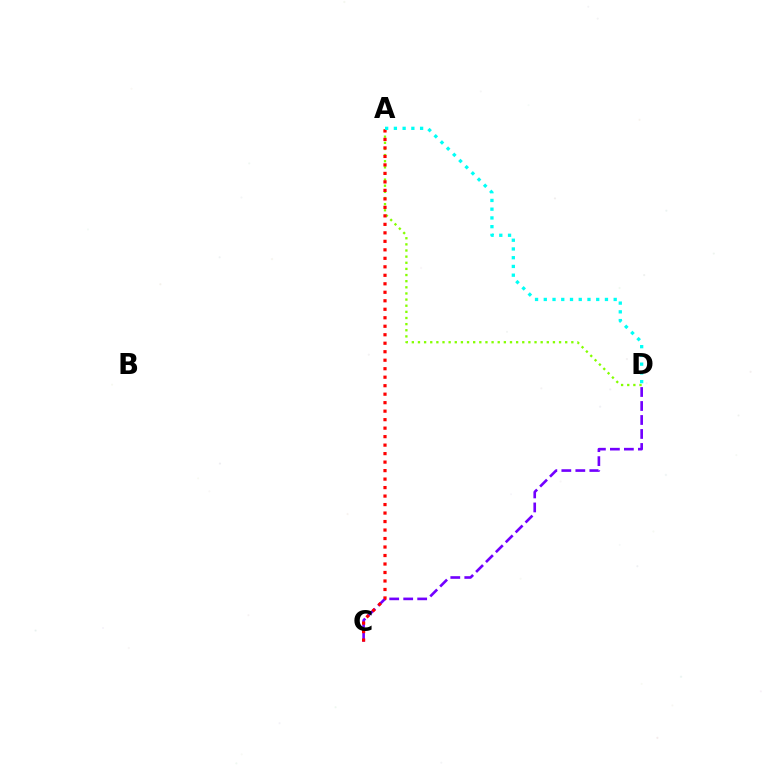{('A', 'D'): [{'color': '#84ff00', 'line_style': 'dotted', 'thickness': 1.67}, {'color': '#00fff6', 'line_style': 'dotted', 'thickness': 2.37}], ('C', 'D'): [{'color': '#7200ff', 'line_style': 'dashed', 'thickness': 1.9}], ('A', 'C'): [{'color': '#ff0000', 'line_style': 'dotted', 'thickness': 2.31}]}